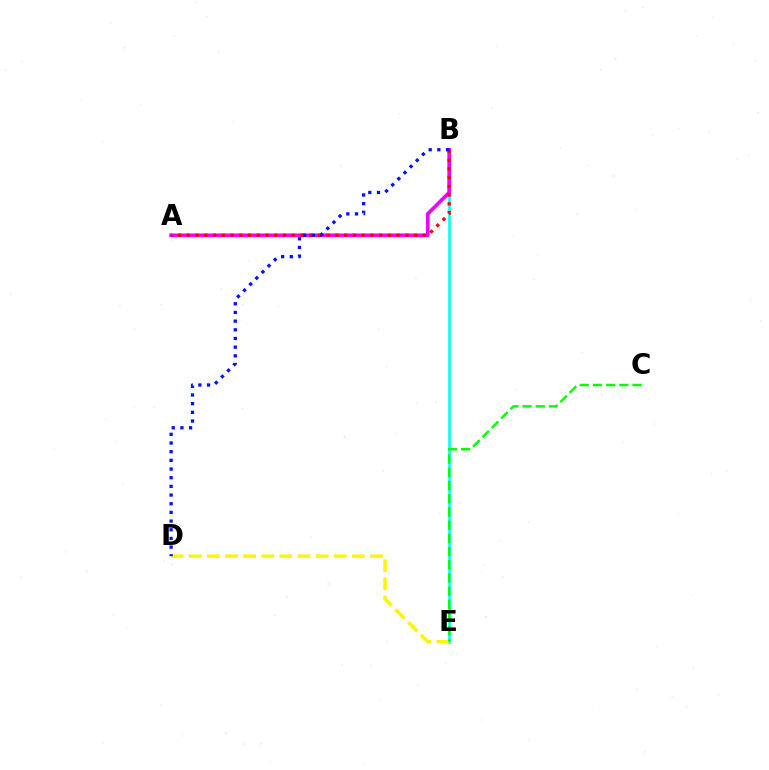{('B', 'E'): [{'color': '#00fff6', 'line_style': 'solid', 'thickness': 1.87}], ('D', 'E'): [{'color': '#fcf500', 'line_style': 'dashed', 'thickness': 2.46}], ('C', 'E'): [{'color': '#08ff00', 'line_style': 'dashed', 'thickness': 1.79}], ('A', 'B'): [{'color': '#ee00ff', 'line_style': 'solid', 'thickness': 2.62}, {'color': '#ff0000', 'line_style': 'dotted', 'thickness': 2.38}], ('B', 'D'): [{'color': '#0010ff', 'line_style': 'dotted', 'thickness': 2.36}]}